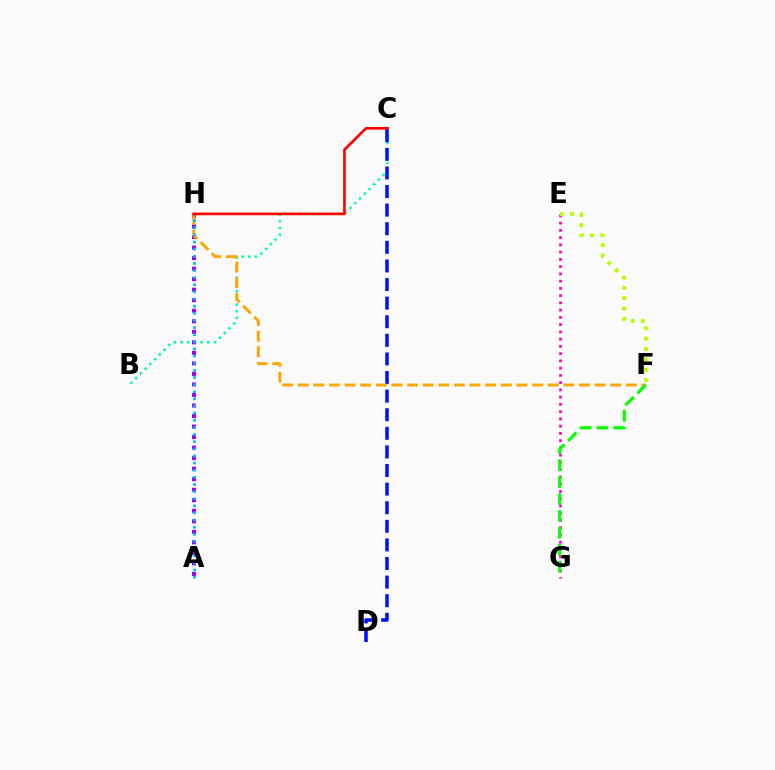{('B', 'C'): [{'color': '#00ff9d', 'line_style': 'dotted', 'thickness': 1.82}], ('A', 'H'): [{'color': '#9b00ff', 'line_style': 'dotted', 'thickness': 2.86}, {'color': '#00b5ff', 'line_style': 'dotted', 'thickness': 1.94}], ('E', 'G'): [{'color': '#ff00bd', 'line_style': 'dotted', 'thickness': 1.97}], ('C', 'D'): [{'color': '#0010ff', 'line_style': 'dashed', 'thickness': 2.53}], ('F', 'H'): [{'color': '#ffa500', 'line_style': 'dashed', 'thickness': 2.12}], ('C', 'H'): [{'color': '#ff0000', 'line_style': 'solid', 'thickness': 1.92}], ('F', 'G'): [{'color': '#08ff00', 'line_style': 'dashed', 'thickness': 2.3}], ('E', 'F'): [{'color': '#b3ff00', 'line_style': 'dotted', 'thickness': 2.81}]}